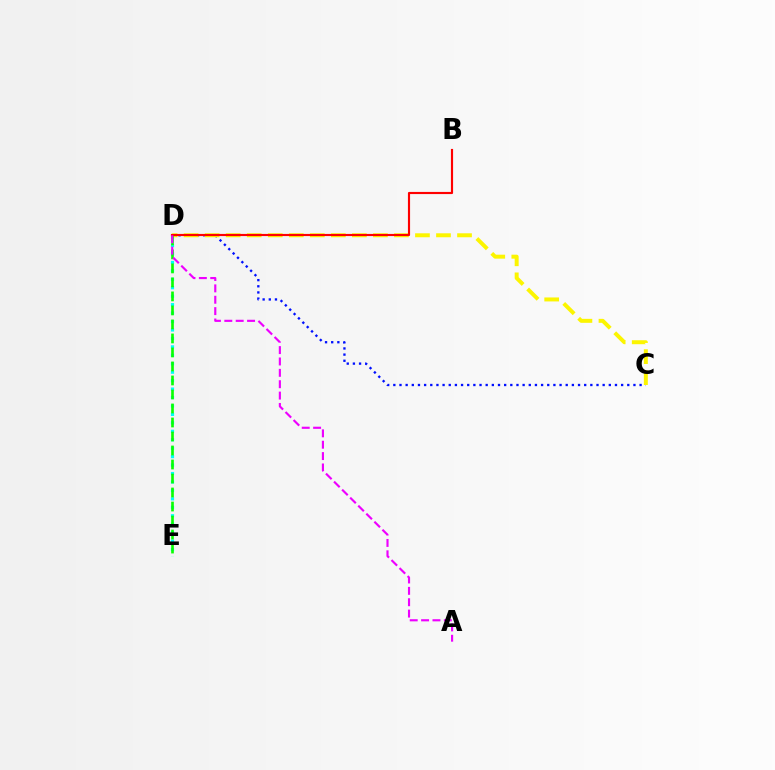{('C', 'D'): [{'color': '#0010ff', 'line_style': 'dotted', 'thickness': 1.67}, {'color': '#fcf500', 'line_style': 'dashed', 'thickness': 2.86}], ('D', 'E'): [{'color': '#00fff6', 'line_style': 'dotted', 'thickness': 2.29}, {'color': '#08ff00', 'line_style': 'dashed', 'thickness': 1.9}], ('B', 'D'): [{'color': '#ff0000', 'line_style': 'solid', 'thickness': 1.55}], ('A', 'D'): [{'color': '#ee00ff', 'line_style': 'dashed', 'thickness': 1.55}]}